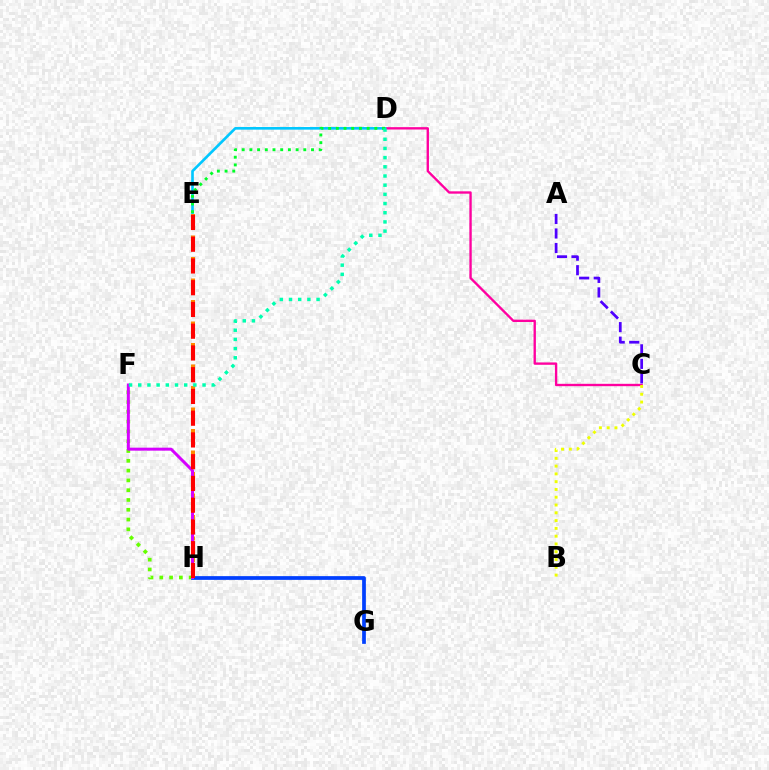{('C', 'D'): [{'color': '#ff00a0', 'line_style': 'solid', 'thickness': 1.7}], ('D', 'E'): [{'color': '#00c7ff', 'line_style': 'solid', 'thickness': 1.9}, {'color': '#00ff27', 'line_style': 'dotted', 'thickness': 2.09}], ('F', 'H'): [{'color': '#66ff00', 'line_style': 'dotted', 'thickness': 2.66}, {'color': '#d600ff', 'line_style': 'solid', 'thickness': 2.15}], ('E', 'H'): [{'color': '#ff8800', 'line_style': 'dotted', 'thickness': 2.92}, {'color': '#ff0000', 'line_style': 'dashed', 'thickness': 2.95}], ('A', 'C'): [{'color': '#4f00ff', 'line_style': 'dashed', 'thickness': 1.97}], ('B', 'C'): [{'color': '#eeff00', 'line_style': 'dotted', 'thickness': 2.12}], ('G', 'H'): [{'color': '#003fff', 'line_style': 'solid', 'thickness': 2.69}], ('D', 'F'): [{'color': '#00ffaf', 'line_style': 'dotted', 'thickness': 2.5}]}